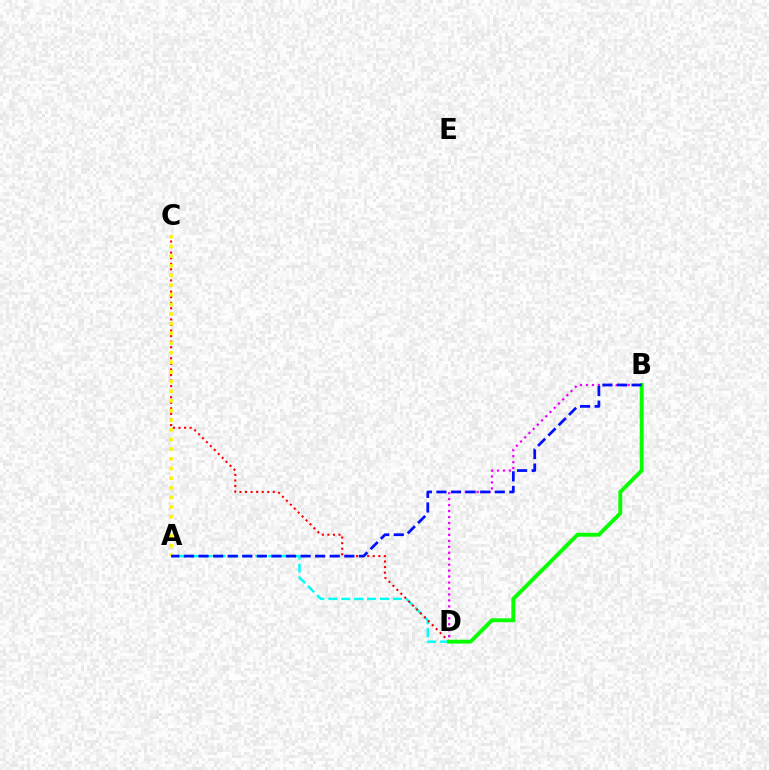{('B', 'D'): [{'color': '#ee00ff', 'line_style': 'dotted', 'thickness': 1.62}, {'color': '#08ff00', 'line_style': 'solid', 'thickness': 2.81}], ('A', 'D'): [{'color': '#00fff6', 'line_style': 'dashed', 'thickness': 1.75}], ('C', 'D'): [{'color': '#ff0000', 'line_style': 'dotted', 'thickness': 1.51}], ('A', 'C'): [{'color': '#fcf500', 'line_style': 'dotted', 'thickness': 2.62}], ('A', 'B'): [{'color': '#0010ff', 'line_style': 'dashed', 'thickness': 1.98}]}